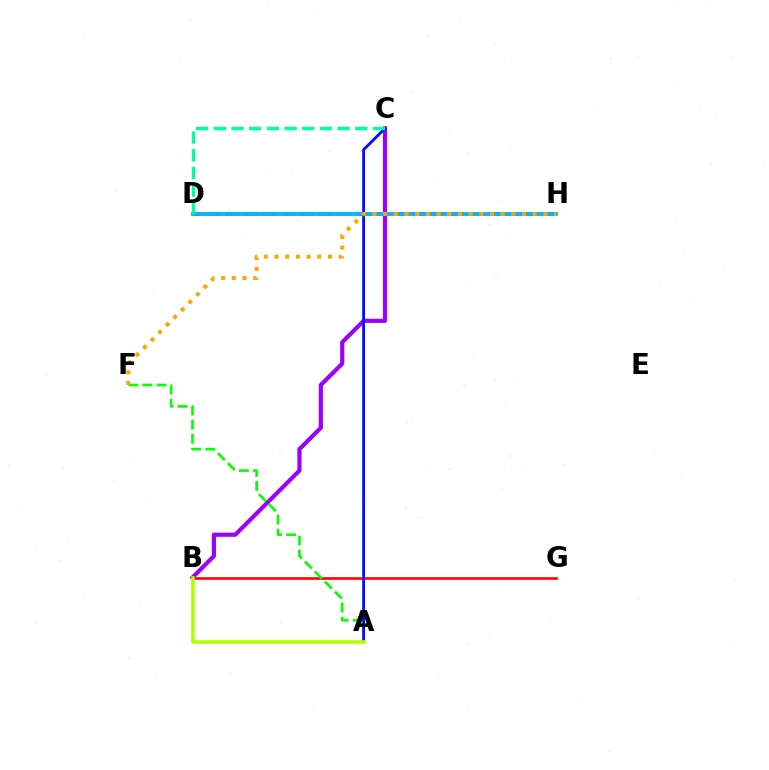{('B', 'C'): [{'color': '#9b00ff', 'line_style': 'solid', 'thickness': 3.0}], ('D', 'H'): [{'color': '#ff00bd', 'line_style': 'dashed', 'thickness': 2.53}, {'color': '#00b5ff', 'line_style': 'solid', 'thickness': 2.75}], ('B', 'G'): [{'color': '#ff0000', 'line_style': 'solid', 'thickness': 1.89}], ('A', 'F'): [{'color': '#08ff00', 'line_style': 'dashed', 'thickness': 1.92}], ('A', 'C'): [{'color': '#0010ff', 'line_style': 'solid', 'thickness': 2.05}], ('F', 'H'): [{'color': '#ffa500', 'line_style': 'dotted', 'thickness': 2.9}], ('A', 'B'): [{'color': '#b3ff00', 'line_style': 'solid', 'thickness': 2.58}], ('C', 'D'): [{'color': '#00ff9d', 'line_style': 'dashed', 'thickness': 2.4}]}